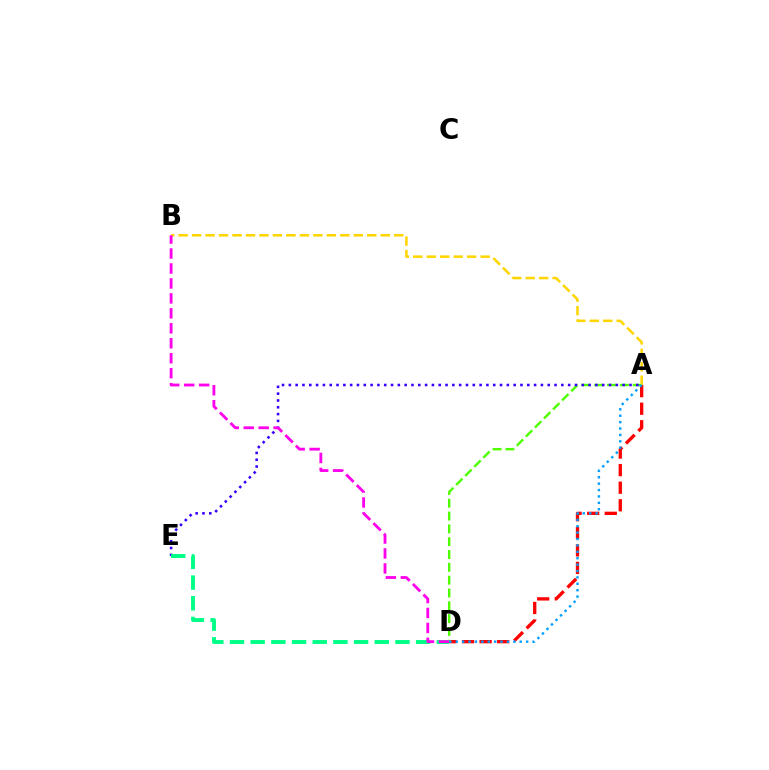{('A', 'D'): [{'color': '#ff0000', 'line_style': 'dashed', 'thickness': 2.39}, {'color': '#4fff00', 'line_style': 'dashed', 'thickness': 1.74}, {'color': '#009eff', 'line_style': 'dotted', 'thickness': 1.74}], ('A', 'B'): [{'color': '#ffd500', 'line_style': 'dashed', 'thickness': 1.83}], ('A', 'E'): [{'color': '#3700ff', 'line_style': 'dotted', 'thickness': 1.85}], ('D', 'E'): [{'color': '#00ff86', 'line_style': 'dashed', 'thickness': 2.81}], ('B', 'D'): [{'color': '#ff00ed', 'line_style': 'dashed', 'thickness': 2.03}]}